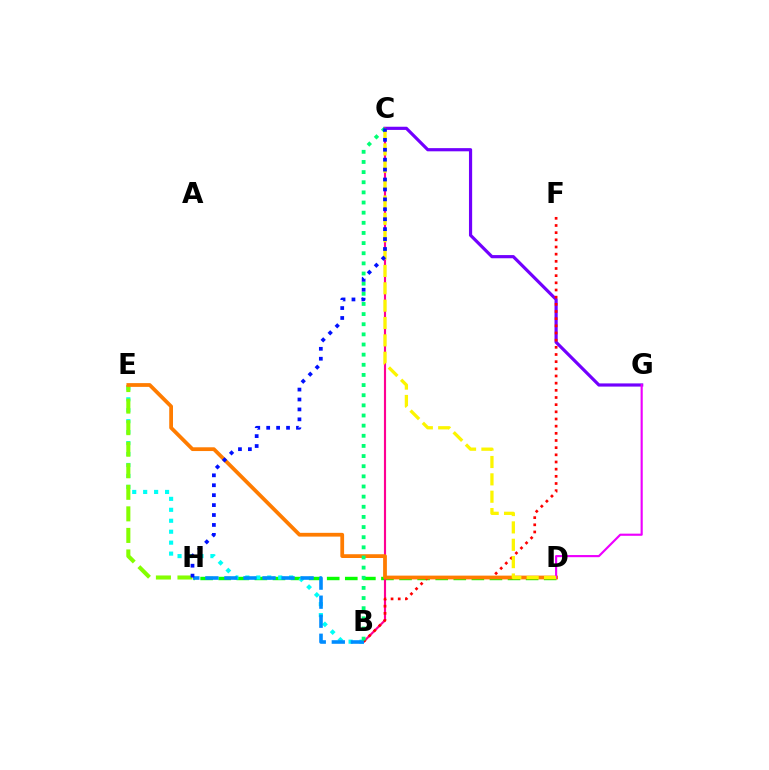{('D', 'H'): [{'color': '#08ff00', 'line_style': 'dashed', 'thickness': 2.46}], ('C', 'G'): [{'color': '#7200ff', 'line_style': 'solid', 'thickness': 2.29}], ('B', 'E'): [{'color': '#00fff6', 'line_style': 'dotted', 'thickness': 2.98}], ('B', 'C'): [{'color': '#ff0094', 'line_style': 'solid', 'thickness': 1.55}, {'color': '#00ff74', 'line_style': 'dotted', 'thickness': 2.76}], ('E', 'H'): [{'color': '#84ff00', 'line_style': 'dashed', 'thickness': 2.93}], ('B', 'F'): [{'color': '#ff0000', 'line_style': 'dotted', 'thickness': 1.95}], ('B', 'H'): [{'color': '#008cff', 'line_style': 'dashed', 'thickness': 2.59}], ('D', 'E'): [{'color': '#ff7c00', 'line_style': 'solid', 'thickness': 2.71}], ('D', 'G'): [{'color': '#ee00ff', 'line_style': 'solid', 'thickness': 1.55}], ('C', 'D'): [{'color': '#fcf500', 'line_style': 'dashed', 'thickness': 2.36}], ('C', 'H'): [{'color': '#0010ff', 'line_style': 'dotted', 'thickness': 2.7}]}